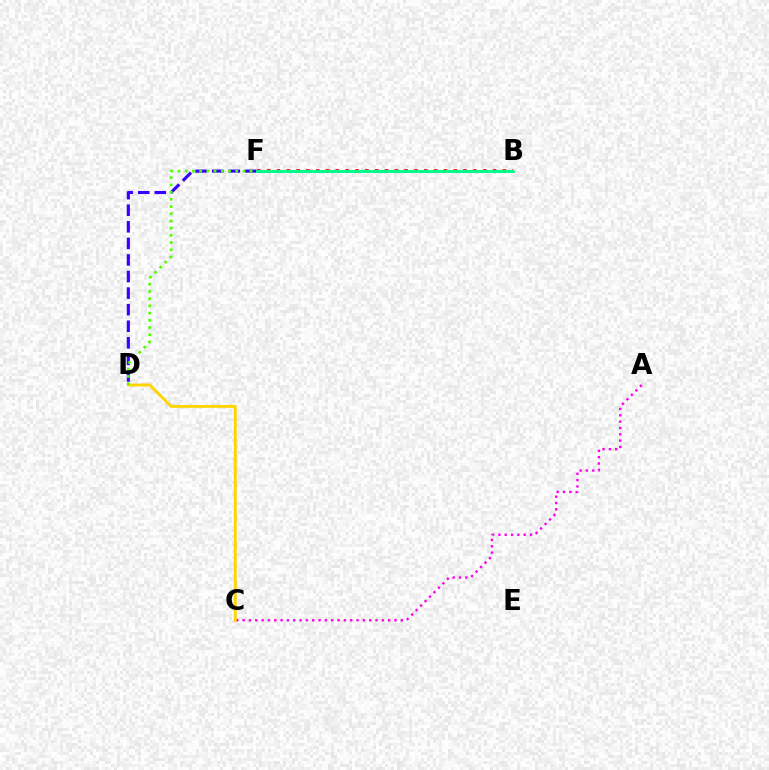{('D', 'F'): [{'color': '#3700ff', 'line_style': 'dashed', 'thickness': 2.25}, {'color': '#4fff00', 'line_style': 'dotted', 'thickness': 1.96}], ('A', 'C'): [{'color': '#ff00ed', 'line_style': 'dotted', 'thickness': 1.72}], ('B', 'F'): [{'color': '#ff0000', 'line_style': 'dotted', 'thickness': 2.67}, {'color': '#009eff', 'line_style': 'dashed', 'thickness': 2.0}, {'color': '#00ff86', 'line_style': 'solid', 'thickness': 2.03}], ('C', 'D'): [{'color': '#ffd500', 'line_style': 'solid', 'thickness': 2.08}]}